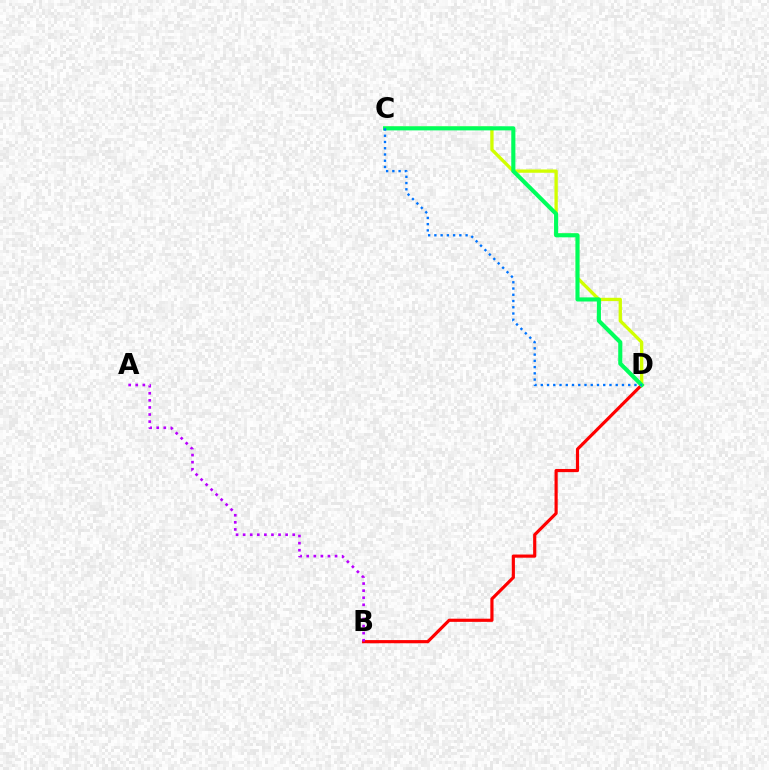{('B', 'D'): [{'color': '#ff0000', 'line_style': 'solid', 'thickness': 2.28}], ('C', 'D'): [{'color': '#d1ff00', 'line_style': 'solid', 'thickness': 2.39}, {'color': '#00ff5c', 'line_style': 'solid', 'thickness': 2.95}, {'color': '#0074ff', 'line_style': 'dotted', 'thickness': 1.7}], ('A', 'B'): [{'color': '#b900ff', 'line_style': 'dotted', 'thickness': 1.92}]}